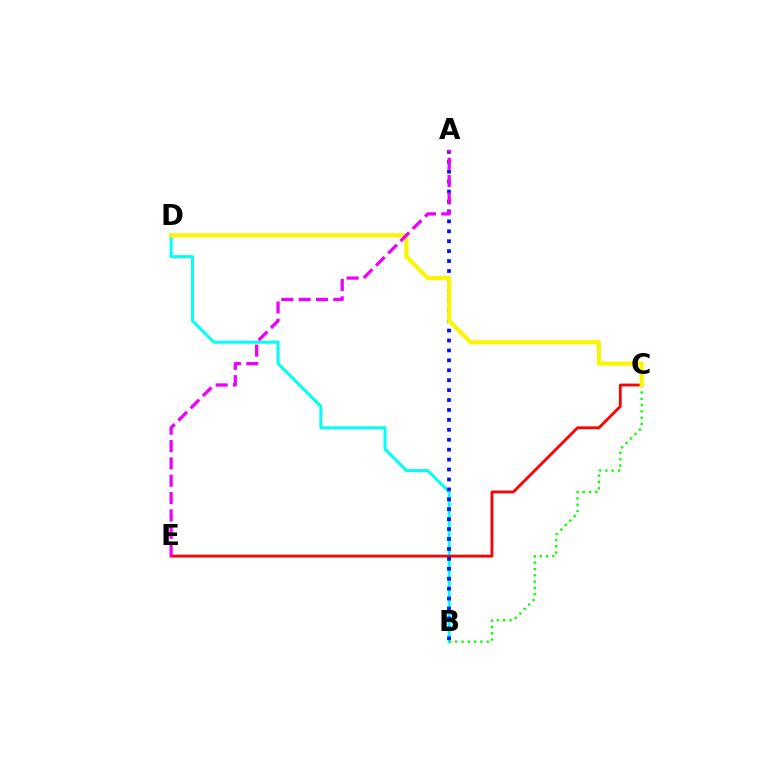{('B', 'D'): [{'color': '#00fff6', 'line_style': 'solid', 'thickness': 2.16}], ('C', 'E'): [{'color': '#ff0000', 'line_style': 'solid', 'thickness': 2.01}], ('B', 'C'): [{'color': '#08ff00', 'line_style': 'dotted', 'thickness': 1.71}], ('A', 'B'): [{'color': '#0010ff', 'line_style': 'dotted', 'thickness': 2.7}], ('C', 'D'): [{'color': '#fcf500', 'line_style': 'solid', 'thickness': 2.99}], ('A', 'E'): [{'color': '#ee00ff', 'line_style': 'dashed', 'thickness': 2.35}]}